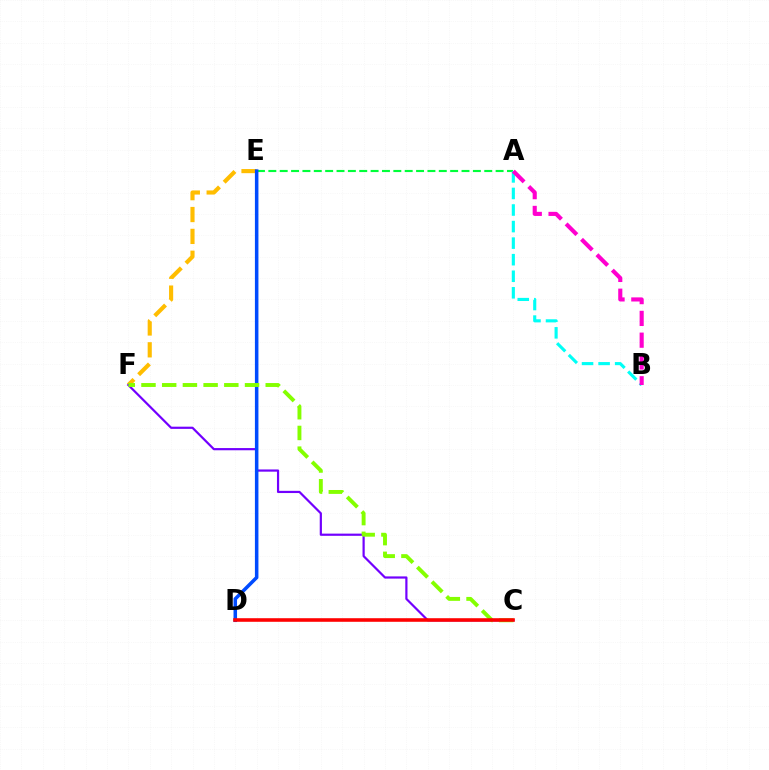{('A', 'E'): [{'color': '#00ff39', 'line_style': 'dashed', 'thickness': 1.54}], ('E', 'F'): [{'color': '#ffbd00', 'line_style': 'dashed', 'thickness': 2.97}], ('C', 'F'): [{'color': '#7200ff', 'line_style': 'solid', 'thickness': 1.58}, {'color': '#84ff00', 'line_style': 'dashed', 'thickness': 2.81}], ('D', 'E'): [{'color': '#004bff', 'line_style': 'solid', 'thickness': 2.54}], ('A', 'B'): [{'color': '#00fff6', 'line_style': 'dashed', 'thickness': 2.25}, {'color': '#ff00cf', 'line_style': 'dashed', 'thickness': 2.96}], ('C', 'D'): [{'color': '#ff0000', 'line_style': 'solid', 'thickness': 2.57}]}